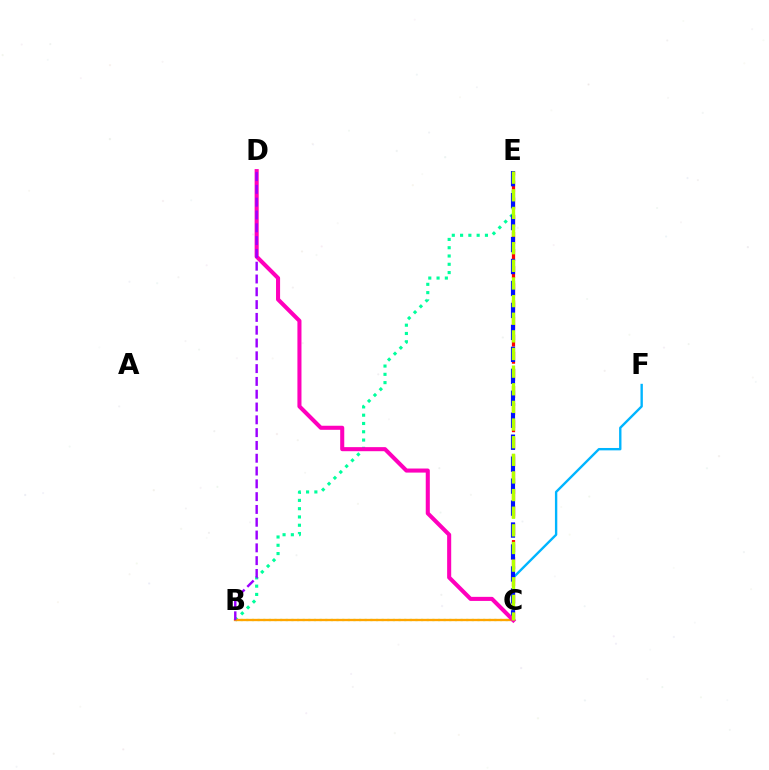{('B', 'E'): [{'color': '#00ff9d', 'line_style': 'dotted', 'thickness': 2.25}], ('C', 'E'): [{'color': '#ff0000', 'line_style': 'dashed', 'thickness': 2.33}, {'color': '#0010ff', 'line_style': 'dashed', 'thickness': 2.98}, {'color': '#b3ff00', 'line_style': 'dashed', 'thickness': 2.4}], ('B', 'C'): [{'color': '#08ff00', 'line_style': 'dotted', 'thickness': 1.53}, {'color': '#ffa500', 'line_style': 'solid', 'thickness': 1.68}], ('C', 'F'): [{'color': '#00b5ff', 'line_style': 'solid', 'thickness': 1.71}], ('C', 'D'): [{'color': '#ff00bd', 'line_style': 'solid', 'thickness': 2.93}], ('B', 'D'): [{'color': '#9b00ff', 'line_style': 'dashed', 'thickness': 1.74}]}